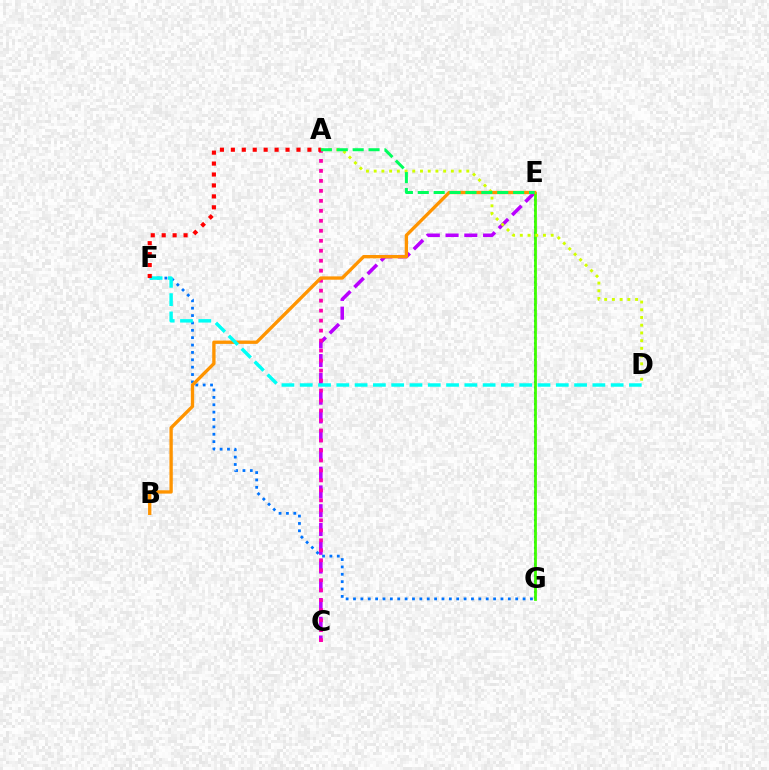{('C', 'E'): [{'color': '#b900ff', 'line_style': 'dashed', 'thickness': 2.55}], ('A', 'C'): [{'color': '#ff00ac', 'line_style': 'dotted', 'thickness': 2.71}], ('F', 'G'): [{'color': '#0074ff', 'line_style': 'dotted', 'thickness': 2.0}], ('E', 'G'): [{'color': '#2500ff', 'line_style': 'dotted', 'thickness': 1.5}, {'color': '#3dff00', 'line_style': 'solid', 'thickness': 2.0}], ('B', 'E'): [{'color': '#ff9400', 'line_style': 'solid', 'thickness': 2.4}], ('A', 'D'): [{'color': '#d1ff00', 'line_style': 'dotted', 'thickness': 2.1}], ('D', 'F'): [{'color': '#00fff6', 'line_style': 'dashed', 'thickness': 2.48}], ('A', 'E'): [{'color': '#00ff5c', 'line_style': 'dashed', 'thickness': 2.16}], ('A', 'F'): [{'color': '#ff0000', 'line_style': 'dotted', 'thickness': 2.97}]}